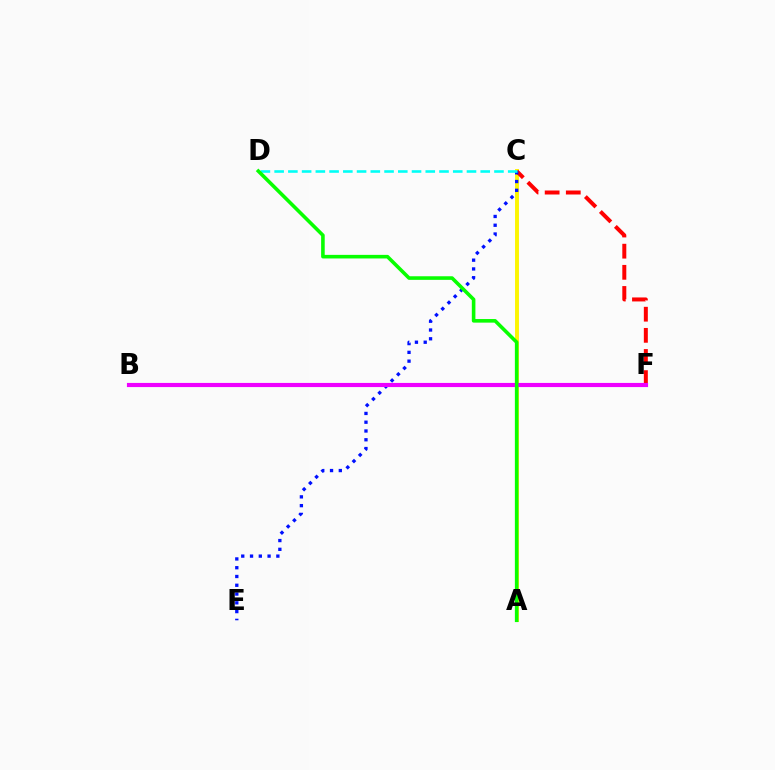{('A', 'C'): [{'color': '#fcf500', 'line_style': 'solid', 'thickness': 2.82}], ('C', 'F'): [{'color': '#ff0000', 'line_style': 'dashed', 'thickness': 2.87}], ('C', 'E'): [{'color': '#0010ff', 'line_style': 'dotted', 'thickness': 2.38}], ('C', 'D'): [{'color': '#00fff6', 'line_style': 'dashed', 'thickness': 1.87}], ('B', 'F'): [{'color': '#ee00ff', 'line_style': 'solid', 'thickness': 2.99}], ('A', 'D'): [{'color': '#08ff00', 'line_style': 'solid', 'thickness': 2.58}]}